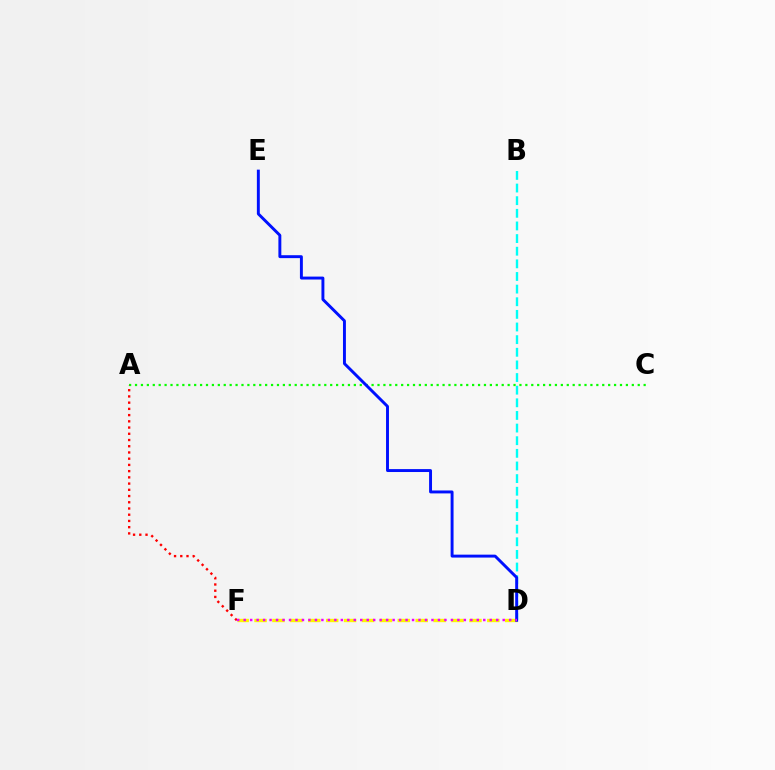{('D', 'F'): [{'color': '#fcf500', 'line_style': 'dashed', 'thickness': 2.43}, {'color': '#ee00ff', 'line_style': 'dotted', 'thickness': 1.76}], ('A', 'C'): [{'color': '#08ff00', 'line_style': 'dotted', 'thickness': 1.61}], ('B', 'D'): [{'color': '#00fff6', 'line_style': 'dashed', 'thickness': 1.72}], ('A', 'F'): [{'color': '#ff0000', 'line_style': 'dotted', 'thickness': 1.69}], ('D', 'E'): [{'color': '#0010ff', 'line_style': 'solid', 'thickness': 2.11}]}